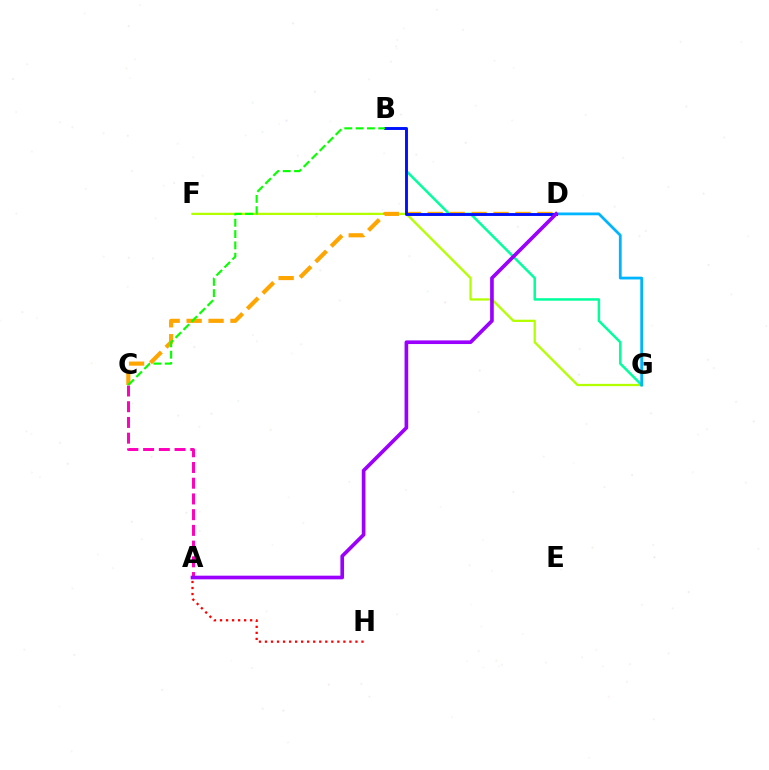{('A', 'H'): [{'color': '#ff0000', 'line_style': 'dotted', 'thickness': 1.64}], ('F', 'G'): [{'color': '#b3ff00', 'line_style': 'solid', 'thickness': 1.64}], ('B', 'G'): [{'color': '#00ff9d', 'line_style': 'solid', 'thickness': 1.79}], ('C', 'D'): [{'color': '#ffa500', 'line_style': 'dashed', 'thickness': 2.98}], ('D', 'G'): [{'color': '#00b5ff', 'line_style': 'solid', 'thickness': 2.0}], ('B', 'D'): [{'color': '#0010ff', 'line_style': 'solid', 'thickness': 2.08}], ('A', 'C'): [{'color': '#ff00bd', 'line_style': 'dashed', 'thickness': 2.14}], ('B', 'C'): [{'color': '#08ff00', 'line_style': 'dashed', 'thickness': 1.54}], ('A', 'D'): [{'color': '#9b00ff', 'line_style': 'solid', 'thickness': 2.63}]}